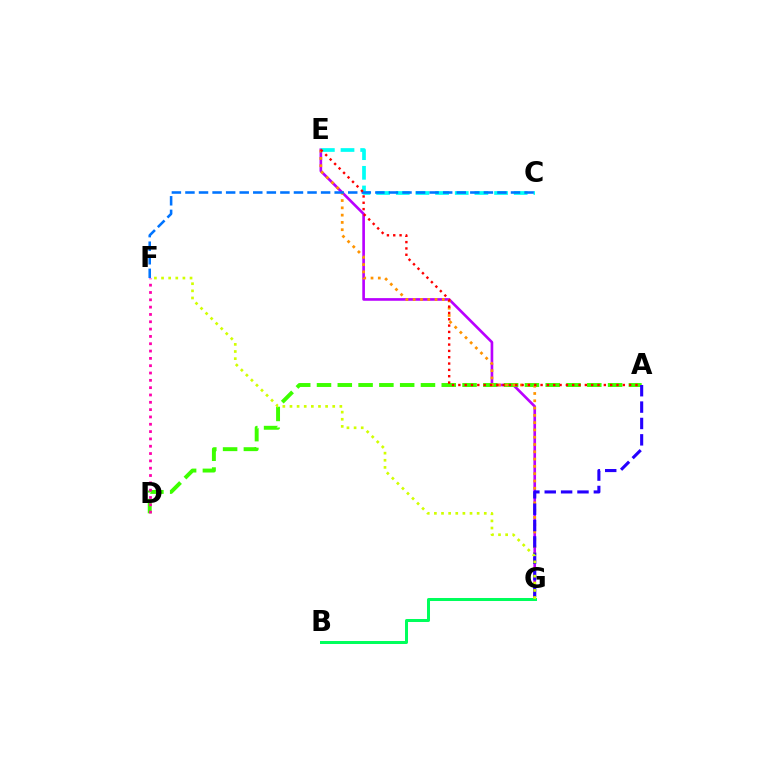{('E', 'G'): [{'color': '#b900ff', 'line_style': 'solid', 'thickness': 1.91}, {'color': '#ff9400', 'line_style': 'dotted', 'thickness': 1.98}], ('A', 'D'): [{'color': '#3dff00', 'line_style': 'dashed', 'thickness': 2.82}], ('C', 'E'): [{'color': '#00fff6', 'line_style': 'dashed', 'thickness': 2.67}], ('A', 'G'): [{'color': '#2500ff', 'line_style': 'dashed', 'thickness': 2.22}], ('B', 'G'): [{'color': '#00ff5c', 'line_style': 'solid', 'thickness': 2.17}], ('C', 'F'): [{'color': '#0074ff', 'line_style': 'dashed', 'thickness': 1.84}], ('D', 'F'): [{'color': '#ff00ac', 'line_style': 'dotted', 'thickness': 1.99}], ('F', 'G'): [{'color': '#d1ff00', 'line_style': 'dotted', 'thickness': 1.94}], ('A', 'E'): [{'color': '#ff0000', 'line_style': 'dotted', 'thickness': 1.72}]}